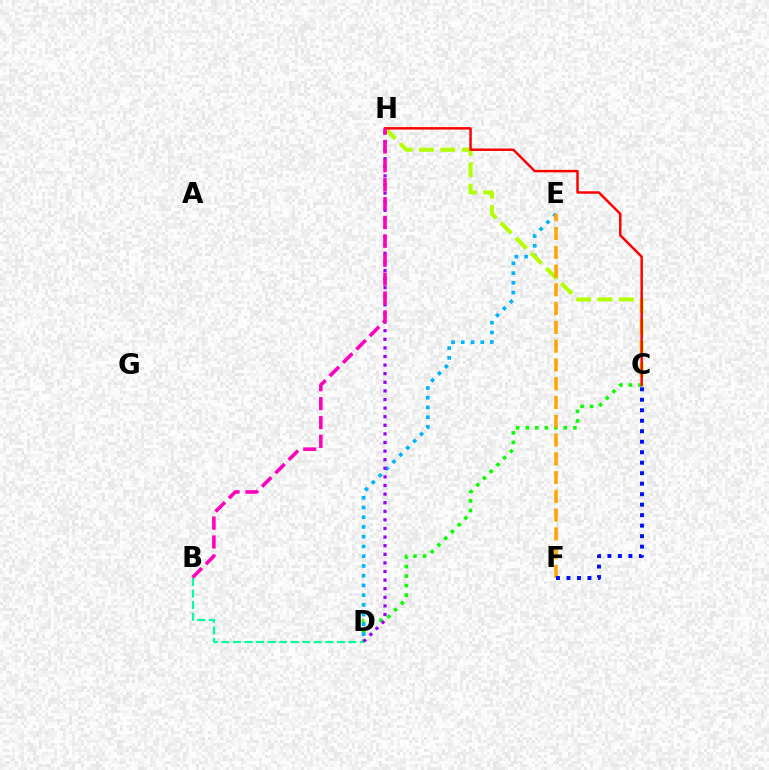{('C', 'D'): [{'color': '#08ff00', 'line_style': 'dotted', 'thickness': 2.59}], ('D', 'E'): [{'color': '#00b5ff', 'line_style': 'dotted', 'thickness': 2.65}], ('B', 'D'): [{'color': '#00ff9d', 'line_style': 'dashed', 'thickness': 1.57}], ('C', 'H'): [{'color': '#b3ff00', 'line_style': 'dashed', 'thickness': 2.91}, {'color': '#ff0000', 'line_style': 'solid', 'thickness': 1.77}], ('E', 'F'): [{'color': '#ffa500', 'line_style': 'dashed', 'thickness': 2.55}], ('D', 'H'): [{'color': '#9b00ff', 'line_style': 'dotted', 'thickness': 2.34}], ('C', 'F'): [{'color': '#0010ff', 'line_style': 'dotted', 'thickness': 2.85}], ('B', 'H'): [{'color': '#ff00bd', 'line_style': 'dashed', 'thickness': 2.57}]}